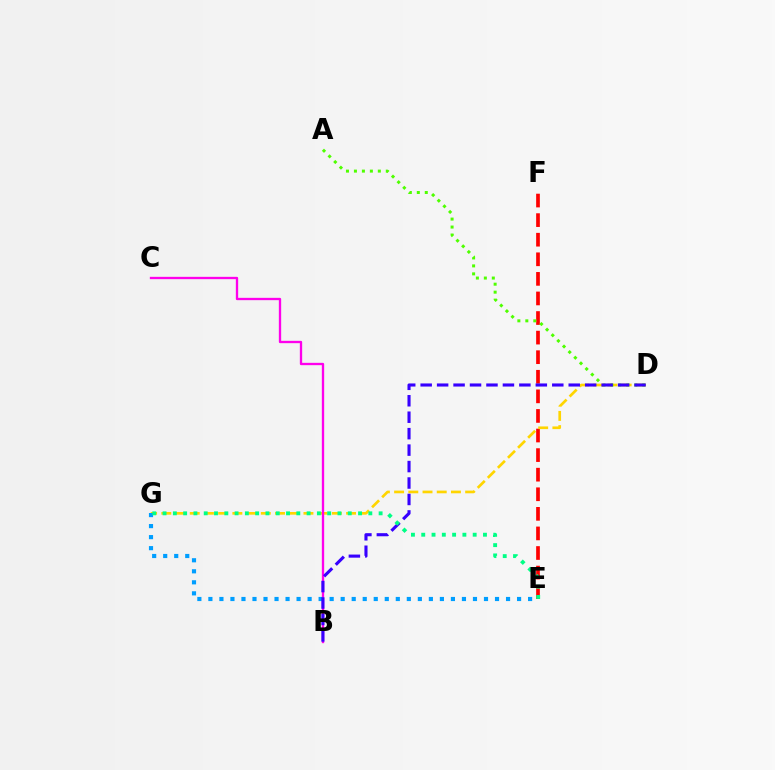{('E', 'F'): [{'color': '#ff0000', 'line_style': 'dashed', 'thickness': 2.66}], ('D', 'G'): [{'color': '#ffd500', 'line_style': 'dashed', 'thickness': 1.93}], ('A', 'D'): [{'color': '#4fff00', 'line_style': 'dotted', 'thickness': 2.16}], ('B', 'C'): [{'color': '#ff00ed', 'line_style': 'solid', 'thickness': 1.68}], ('E', 'G'): [{'color': '#009eff', 'line_style': 'dotted', 'thickness': 3.0}, {'color': '#00ff86', 'line_style': 'dotted', 'thickness': 2.8}], ('B', 'D'): [{'color': '#3700ff', 'line_style': 'dashed', 'thickness': 2.23}]}